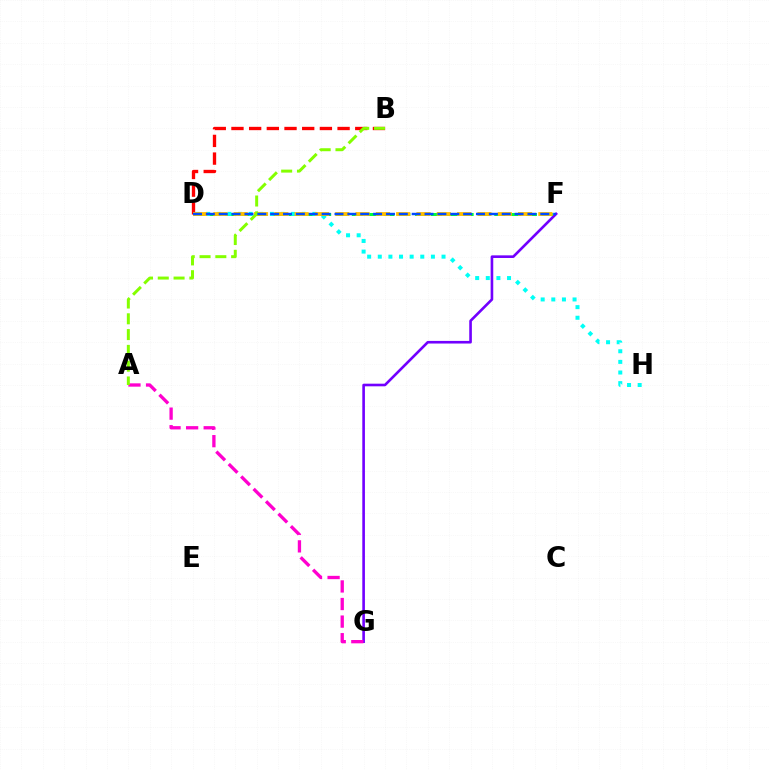{('F', 'G'): [{'color': '#7200ff', 'line_style': 'solid', 'thickness': 1.89}], ('B', 'D'): [{'color': '#ff0000', 'line_style': 'dashed', 'thickness': 2.4}], ('D', 'F'): [{'color': '#00ff39', 'line_style': 'dashed', 'thickness': 2.15}, {'color': '#ffbd00', 'line_style': 'dashed', 'thickness': 2.76}, {'color': '#004bff', 'line_style': 'dashed', 'thickness': 1.75}], ('D', 'H'): [{'color': '#00fff6', 'line_style': 'dotted', 'thickness': 2.89}], ('A', 'G'): [{'color': '#ff00cf', 'line_style': 'dashed', 'thickness': 2.39}], ('A', 'B'): [{'color': '#84ff00', 'line_style': 'dashed', 'thickness': 2.15}]}